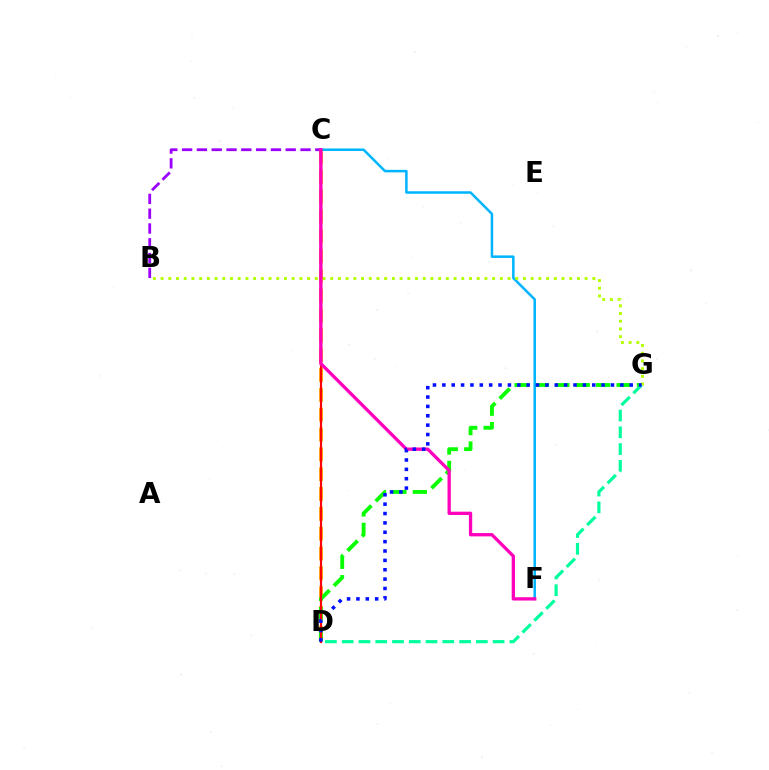{('C', 'D'): [{'color': '#ffa500', 'line_style': 'dashed', 'thickness': 2.69}, {'color': '#ff0000', 'line_style': 'solid', 'thickness': 1.56}], ('D', 'G'): [{'color': '#08ff00', 'line_style': 'dashed', 'thickness': 2.77}, {'color': '#00ff9d', 'line_style': 'dashed', 'thickness': 2.28}, {'color': '#0010ff', 'line_style': 'dotted', 'thickness': 2.55}], ('C', 'F'): [{'color': '#00b5ff', 'line_style': 'solid', 'thickness': 1.81}, {'color': '#ff00bd', 'line_style': 'solid', 'thickness': 2.37}], ('B', 'C'): [{'color': '#9b00ff', 'line_style': 'dashed', 'thickness': 2.01}], ('B', 'G'): [{'color': '#b3ff00', 'line_style': 'dotted', 'thickness': 2.09}]}